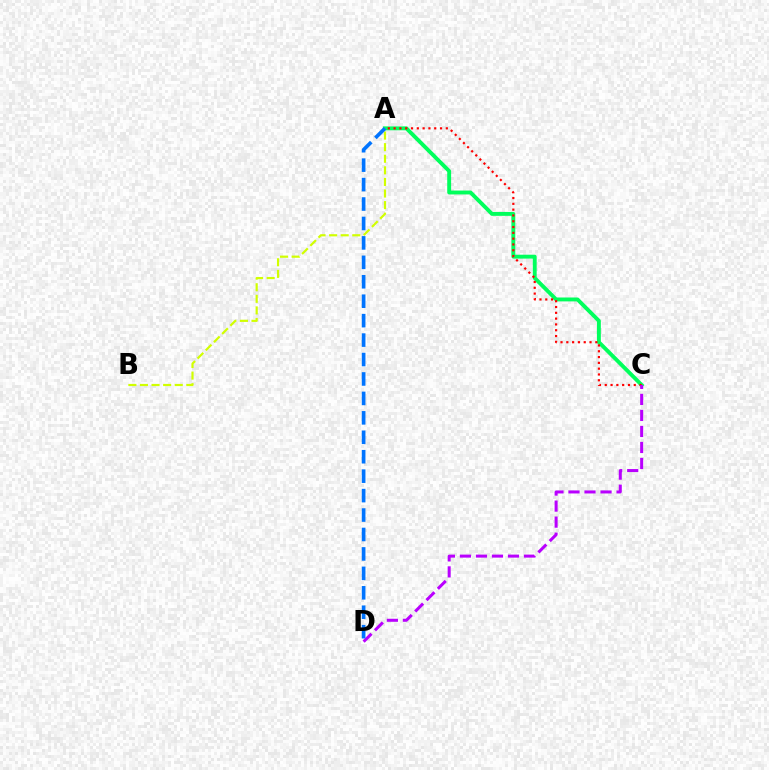{('A', 'C'): [{'color': '#00ff5c', 'line_style': 'solid', 'thickness': 2.81}, {'color': '#ff0000', 'line_style': 'dotted', 'thickness': 1.58}], ('C', 'D'): [{'color': '#b900ff', 'line_style': 'dashed', 'thickness': 2.18}], ('A', 'B'): [{'color': '#d1ff00', 'line_style': 'dashed', 'thickness': 1.57}], ('A', 'D'): [{'color': '#0074ff', 'line_style': 'dashed', 'thickness': 2.64}]}